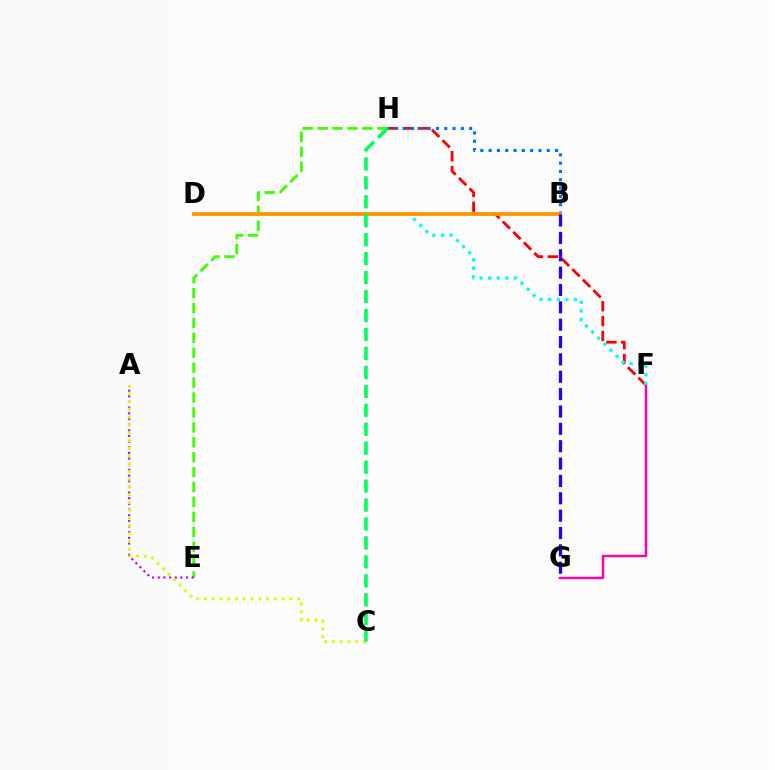{('F', 'H'): [{'color': '#ff0000', 'line_style': 'dashed', 'thickness': 2.02}], ('E', 'H'): [{'color': '#3dff00', 'line_style': 'dashed', 'thickness': 2.03}], ('B', 'H'): [{'color': '#0074ff', 'line_style': 'dotted', 'thickness': 2.25}], ('A', 'E'): [{'color': '#b900ff', 'line_style': 'dotted', 'thickness': 1.54}], ('F', 'G'): [{'color': '#ff00ac', 'line_style': 'solid', 'thickness': 1.76}], ('D', 'F'): [{'color': '#00fff6', 'line_style': 'dotted', 'thickness': 2.34}], ('B', 'D'): [{'color': '#ff9400', 'line_style': 'solid', 'thickness': 2.69}], ('B', 'G'): [{'color': '#2500ff', 'line_style': 'dashed', 'thickness': 2.36}], ('A', 'C'): [{'color': '#d1ff00', 'line_style': 'dotted', 'thickness': 2.11}], ('C', 'H'): [{'color': '#00ff5c', 'line_style': 'dashed', 'thickness': 2.57}]}